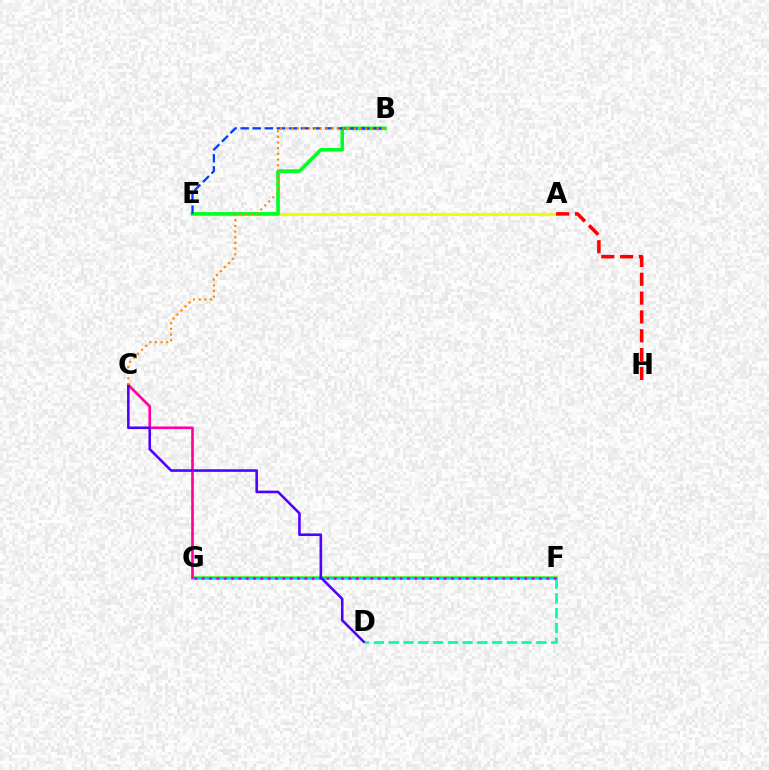{('D', 'F'): [{'color': '#00ffaf', 'line_style': 'dashed', 'thickness': 2.01}], ('F', 'G'): [{'color': '#66ff00', 'line_style': 'solid', 'thickness': 2.66}, {'color': '#00c7ff', 'line_style': 'solid', 'thickness': 1.66}, {'color': '#d600ff', 'line_style': 'dotted', 'thickness': 1.99}], ('A', 'E'): [{'color': '#eeff00', 'line_style': 'solid', 'thickness': 2.29}], ('B', 'E'): [{'color': '#00ff27', 'line_style': 'solid', 'thickness': 2.61}, {'color': '#003fff', 'line_style': 'dashed', 'thickness': 1.64}], ('C', 'G'): [{'color': '#ff00a0', 'line_style': 'solid', 'thickness': 1.9}], ('C', 'D'): [{'color': '#4f00ff', 'line_style': 'solid', 'thickness': 1.86}], ('B', 'C'): [{'color': '#ff8800', 'line_style': 'dotted', 'thickness': 1.54}], ('A', 'H'): [{'color': '#ff0000', 'line_style': 'dashed', 'thickness': 2.56}]}